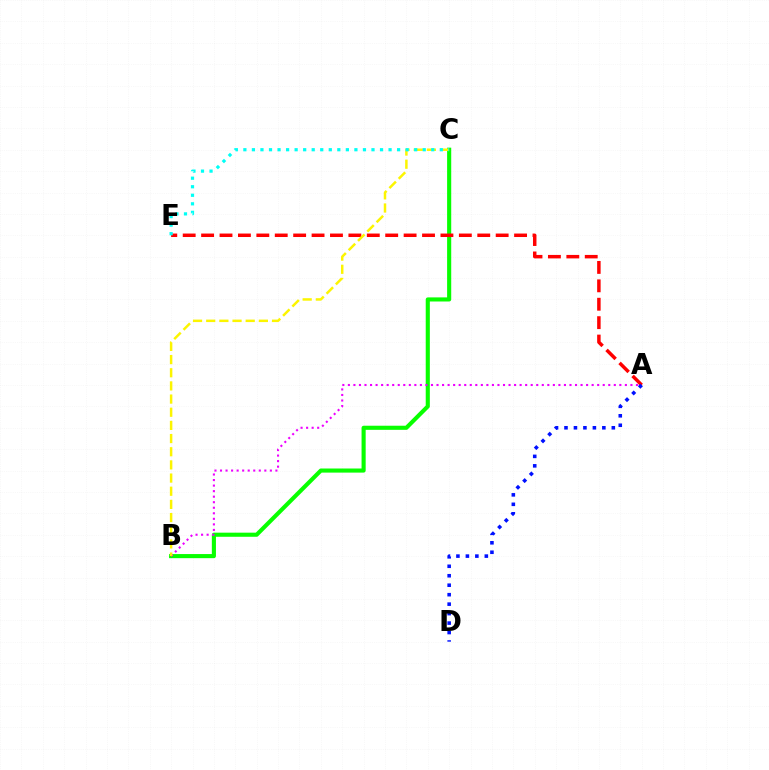{('B', 'C'): [{'color': '#08ff00', 'line_style': 'solid', 'thickness': 2.96}, {'color': '#fcf500', 'line_style': 'dashed', 'thickness': 1.79}], ('A', 'B'): [{'color': '#ee00ff', 'line_style': 'dotted', 'thickness': 1.51}], ('A', 'E'): [{'color': '#ff0000', 'line_style': 'dashed', 'thickness': 2.5}], ('C', 'E'): [{'color': '#00fff6', 'line_style': 'dotted', 'thickness': 2.32}], ('A', 'D'): [{'color': '#0010ff', 'line_style': 'dotted', 'thickness': 2.57}]}